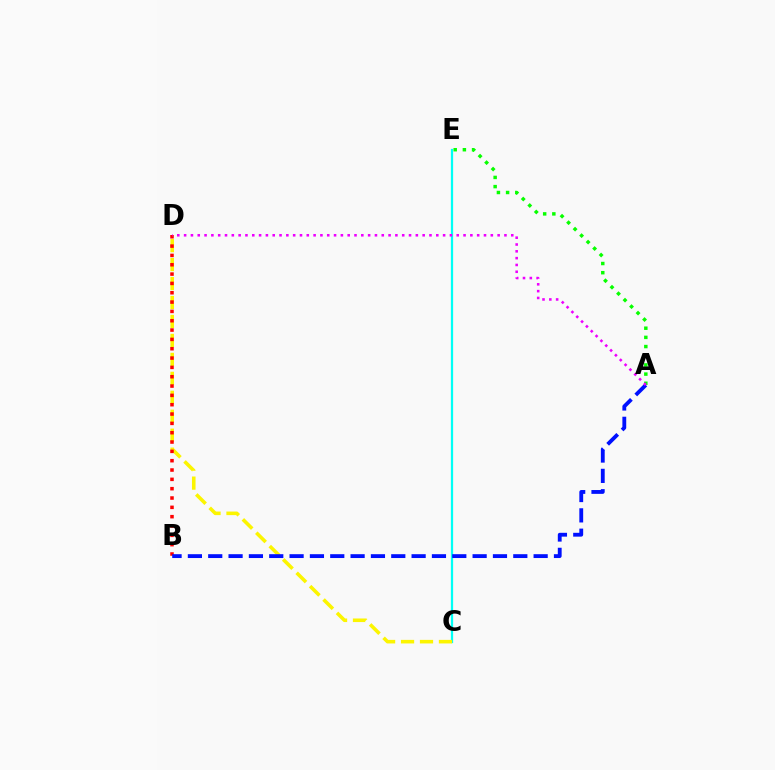{('C', 'E'): [{'color': '#00fff6', 'line_style': 'solid', 'thickness': 1.62}], ('C', 'D'): [{'color': '#fcf500', 'line_style': 'dashed', 'thickness': 2.58}], ('B', 'D'): [{'color': '#ff0000', 'line_style': 'dotted', 'thickness': 2.54}], ('A', 'B'): [{'color': '#0010ff', 'line_style': 'dashed', 'thickness': 2.76}], ('A', 'E'): [{'color': '#08ff00', 'line_style': 'dotted', 'thickness': 2.49}], ('A', 'D'): [{'color': '#ee00ff', 'line_style': 'dotted', 'thickness': 1.85}]}